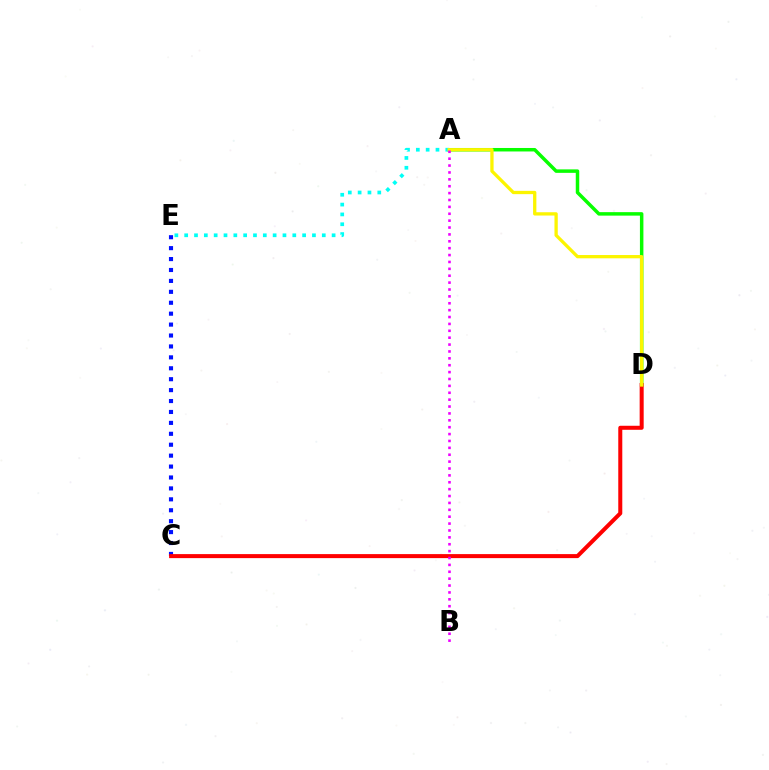{('A', 'D'): [{'color': '#08ff00', 'line_style': 'solid', 'thickness': 2.51}, {'color': '#fcf500', 'line_style': 'solid', 'thickness': 2.37}], ('A', 'E'): [{'color': '#00fff6', 'line_style': 'dotted', 'thickness': 2.67}], ('C', 'E'): [{'color': '#0010ff', 'line_style': 'dotted', 'thickness': 2.97}], ('C', 'D'): [{'color': '#ff0000', 'line_style': 'solid', 'thickness': 2.89}], ('A', 'B'): [{'color': '#ee00ff', 'line_style': 'dotted', 'thickness': 1.87}]}